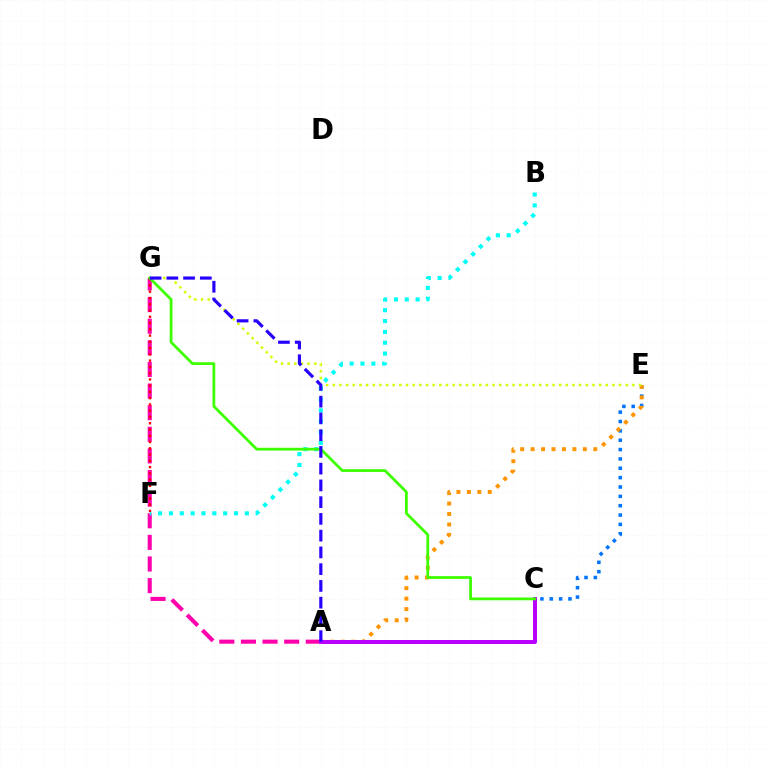{('A', 'G'): [{'color': '#ff00ac', 'line_style': 'dashed', 'thickness': 2.94}, {'color': '#2500ff', 'line_style': 'dashed', 'thickness': 2.28}], ('C', 'E'): [{'color': '#0074ff', 'line_style': 'dotted', 'thickness': 2.54}], ('A', 'E'): [{'color': '#ff9400', 'line_style': 'dotted', 'thickness': 2.84}], ('B', 'F'): [{'color': '#00fff6', 'line_style': 'dotted', 'thickness': 2.95}], ('A', 'C'): [{'color': '#00ff5c', 'line_style': 'dashed', 'thickness': 1.68}, {'color': '#b900ff', 'line_style': 'solid', 'thickness': 2.86}], ('F', 'G'): [{'color': '#ff0000', 'line_style': 'dotted', 'thickness': 1.7}], ('E', 'G'): [{'color': '#d1ff00', 'line_style': 'dotted', 'thickness': 1.81}], ('C', 'G'): [{'color': '#3dff00', 'line_style': 'solid', 'thickness': 1.99}]}